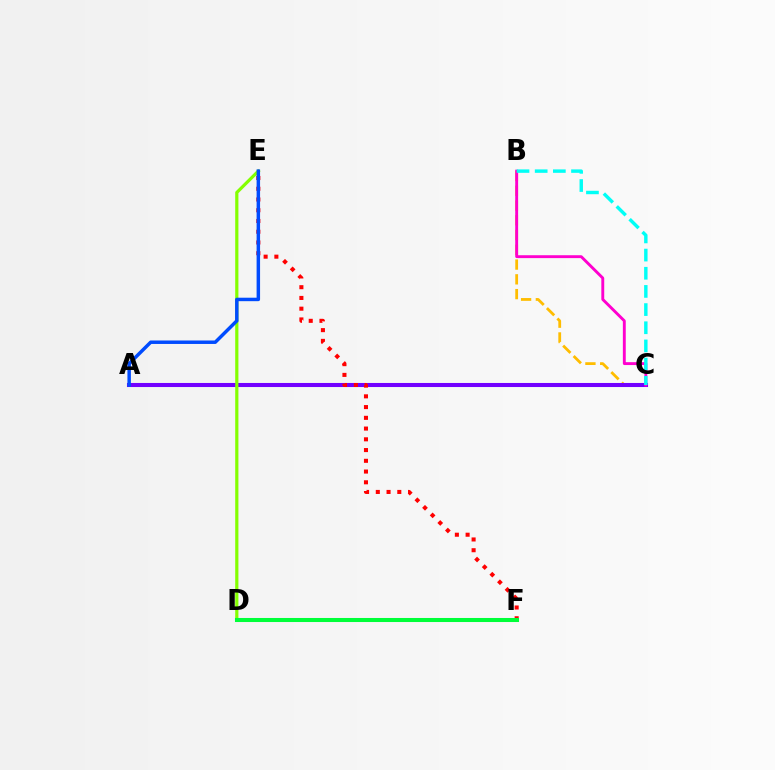{('B', 'C'): [{'color': '#ffbd00', 'line_style': 'dashed', 'thickness': 2.01}, {'color': '#ff00cf', 'line_style': 'solid', 'thickness': 2.08}, {'color': '#00fff6', 'line_style': 'dashed', 'thickness': 2.47}], ('A', 'C'): [{'color': '#7200ff', 'line_style': 'solid', 'thickness': 2.93}], ('E', 'F'): [{'color': '#ff0000', 'line_style': 'dotted', 'thickness': 2.92}], ('D', 'E'): [{'color': '#84ff00', 'line_style': 'solid', 'thickness': 2.3}], ('A', 'E'): [{'color': '#004bff', 'line_style': 'solid', 'thickness': 2.49}], ('D', 'F'): [{'color': '#00ff39', 'line_style': 'solid', 'thickness': 2.92}]}